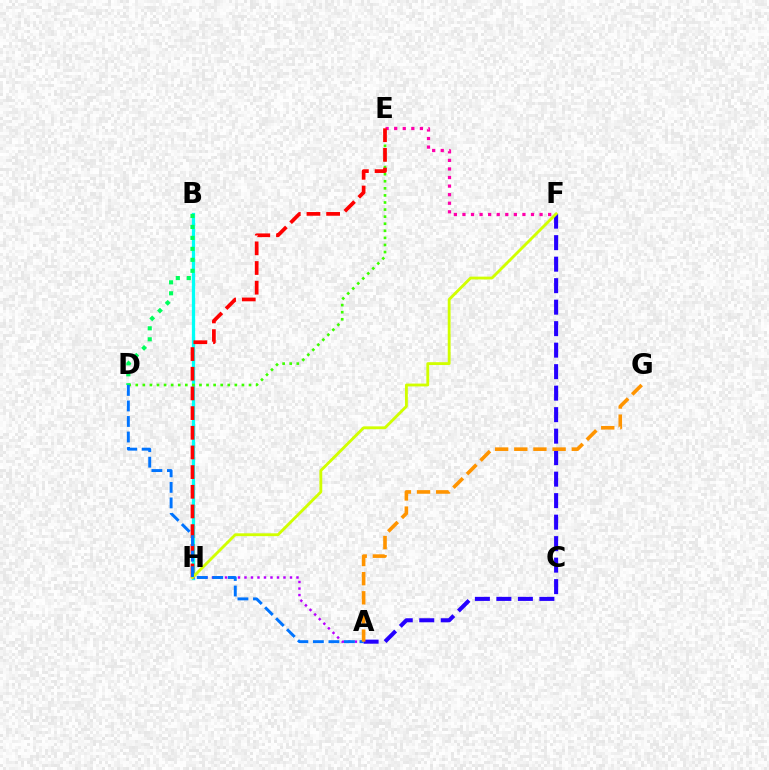{('E', 'F'): [{'color': '#ff00ac', 'line_style': 'dotted', 'thickness': 2.33}], ('B', 'H'): [{'color': '#00fff6', 'line_style': 'solid', 'thickness': 2.36}], ('D', 'E'): [{'color': '#3dff00', 'line_style': 'dotted', 'thickness': 1.92}], ('A', 'F'): [{'color': '#2500ff', 'line_style': 'dashed', 'thickness': 2.92}], ('A', 'H'): [{'color': '#b900ff', 'line_style': 'dotted', 'thickness': 1.77}], ('E', 'H'): [{'color': '#ff0000', 'line_style': 'dashed', 'thickness': 2.67}], ('F', 'H'): [{'color': '#d1ff00', 'line_style': 'solid', 'thickness': 2.05}], ('B', 'D'): [{'color': '#00ff5c', 'line_style': 'dotted', 'thickness': 2.98}], ('A', 'D'): [{'color': '#0074ff', 'line_style': 'dashed', 'thickness': 2.11}], ('A', 'G'): [{'color': '#ff9400', 'line_style': 'dashed', 'thickness': 2.6}]}